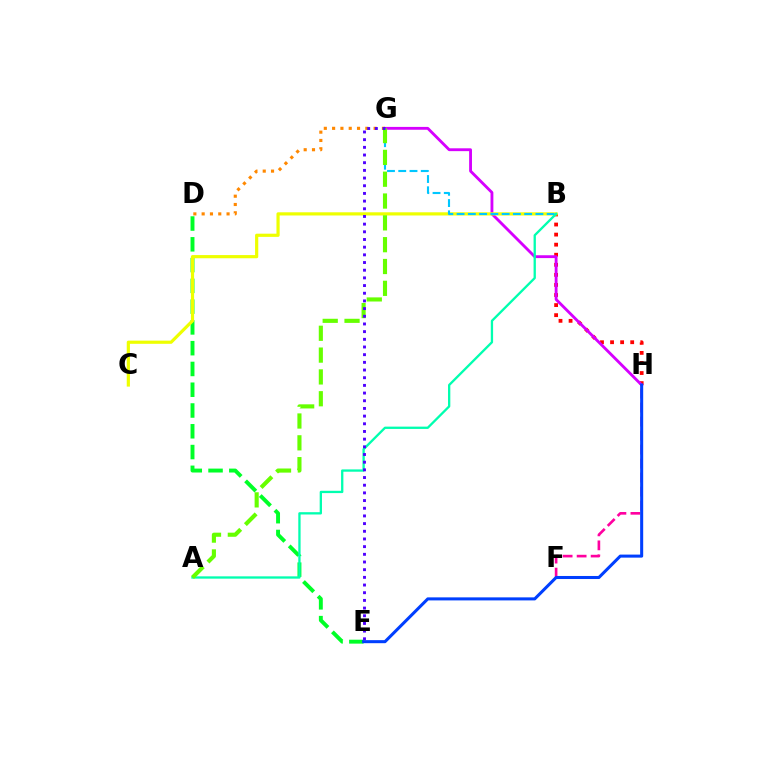{('D', 'E'): [{'color': '#00ff27', 'line_style': 'dashed', 'thickness': 2.82}], ('B', 'H'): [{'color': '#ff0000', 'line_style': 'dotted', 'thickness': 2.74}], ('G', 'H'): [{'color': '#d600ff', 'line_style': 'solid', 'thickness': 2.05}], ('D', 'G'): [{'color': '#ff8800', 'line_style': 'dotted', 'thickness': 2.26}], ('B', 'C'): [{'color': '#eeff00', 'line_style': 'solid', 'thickness': 2.3}], ('B', 'G'): [{'color': '#00c7ff', 'line_style': 'dashed', 'thickness': 1.53}], ('F', 'H'): [{'color': '#ff00a0', 'line_style': 'dashed', 'thickness': 1.9}], ('E', 'H'): [{'color': '#003fff', 'line_style': 'solid', 'thickness': 2.19}], ('A', 'B'): [{'color': '#00ffaf', 'line_style': 'solid', 'thickness': 1.66}], ('A', 'G'): [{'color': '#66ff00', 'line_style': 'dashed', 'thickness': 2.96}], ('E', 'G'): [{'color': '#4f00ff', 'line_style': 'dotted', 'thickness': 2.09}]}